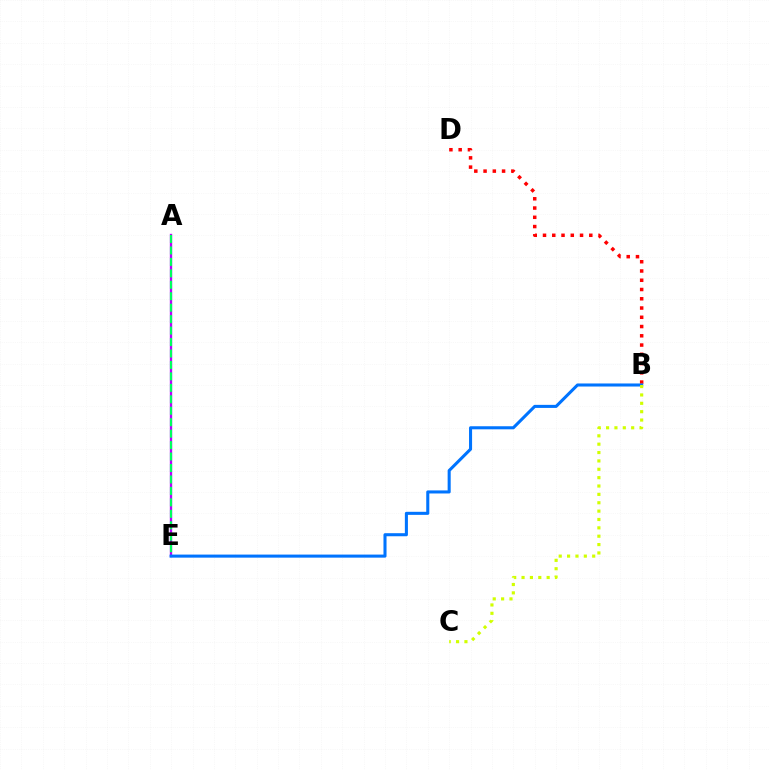{('A', 'E'): [{'color': '#b900ff', 'line_style': 'solid', 'thickness': 1.68}, {'color': '#00ff5c', 'line_style': 'dashed', 'thickness': 1.56}], ('B', 'D'): [{'color': '#ff0000', 'line_style': 'dotted', 'thickness': 2.52}], ('B', 'E'): [{'color': '#0074ff', 'line_style': 'solid', 'thickness': 2.2}], ('B', 'C'): [{'color': '#d1ff00', 'line_style': 'dotted', 'thickness': 2.27}]}